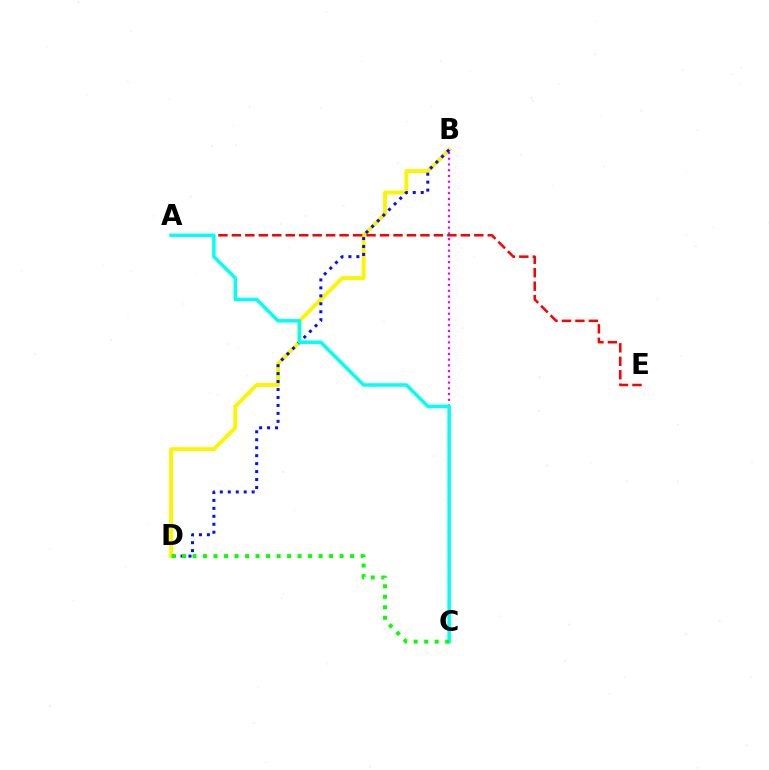{('B', 'D'): [{'color': '#fcf500', 'line_style': 'solid', 'thickness': 2.81}, {'color': '#0010ff', 'line_style': 'dotted', 'thickness': 2.16}], ('B', 'C'): [{'color': '#ee00ff', 'line_style': 'dotted', 'thickness': 1.56}], ('A', 'E'): [{'color': '#ff0000', 'line_style': 'dashed', 'thickness': 1.83}], ('A', 'C'): [{'color': '#00fff6', 'line_style': 'solid', 'thickness': 2.51}], ('C', 'D'): [{'color': '#08ff00', 'line_style': 'dotted', 'thickness': 2.85}]}